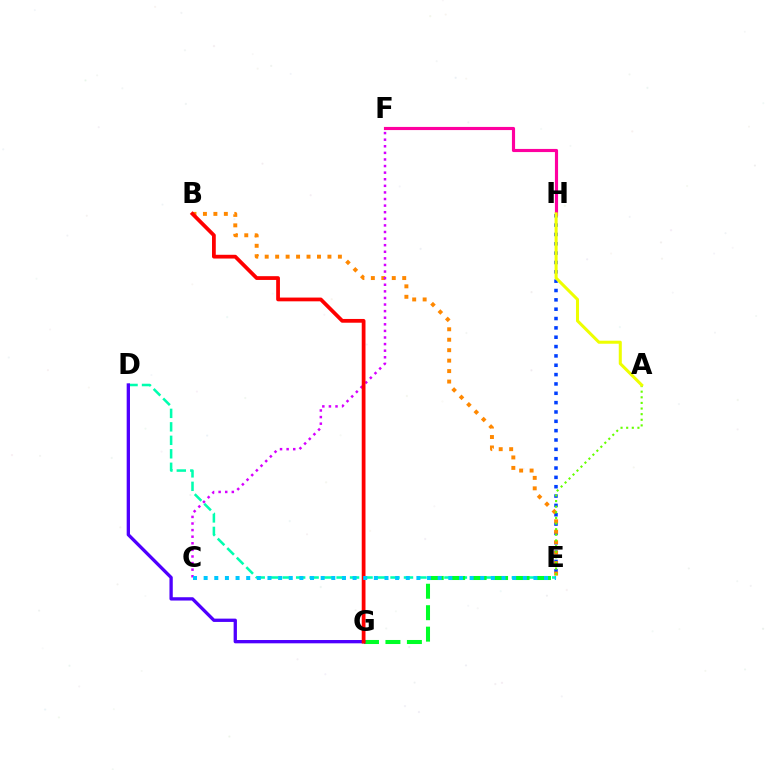{('D', 'E'): [{'color': '#00ffaf', 'line_style': 'dashed', 'thickness': 1.83}], ('E', 'H'): [{'color': '#003fff', 'line_style': 'dotted', 'thickness': 2.54}], ('B', 'E'): [{'color': '#ff8800', 'line_style': 'dotted', 'thickness': 2.84}], ('E', 'G'): [{'color': '#00ff27', 'line_style': 'dashed', 'thickness': 2.91}], ('F', 'H'): [{'color': '#ff00a0', 'line_style': 'solid', 'thickness': 2.26}], ('D', 'G'): [{'color': '#4f00ff', 'line_style': 'solid', 'thickness': 2.38}], ('C', 'F'): [{'color': '#d600ff', 'line_style': 'dotted', 'thickness': 1.79}], ('B', 'G'): [{'color': '#ff0000', 'line_style': 'solid', 'thickness': 2.71}], ('C', 'E'): [{'color': '#00c7ff', 'line_style': 'dotted', 'thickness': 2.89}], ('A', 'E'): [{'color': '#66ff00', 'line_style': 'dotted', 'thickness': 1.53}], ('A', 'H'): [{'color': '#eeff00', 'line_style': 'solid', 'thickness': 2.19}]}